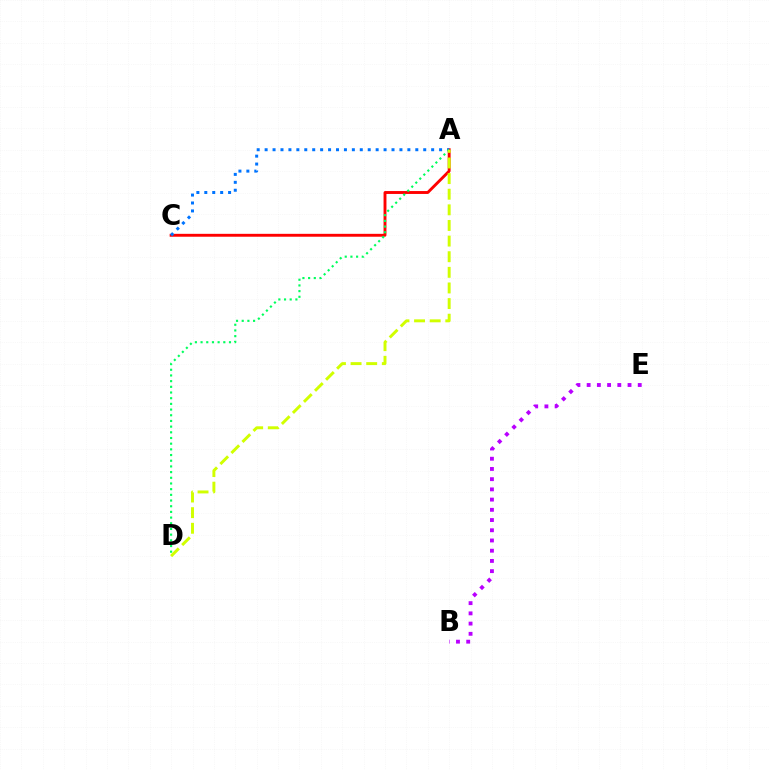{('B', 'E'): [{'color': '#b900ff', 'line_style': 'dotted', 'thickness': 2.78}], ('A', 'C'): [{'color': '#ff0000', 'line_style': 'solid', 'thickness': 2.08}, {'color': '#0074ff', 'line_style': 'dotted', 'thickness': 2.15}], ('A', 'D'): [{'color': '#00ff5c', 'line_style': 'dotted', 'thickness': 1.54}, {'color': '#d1ff00', 'line_style': 'dashed', 'thickness': 2.12}]}